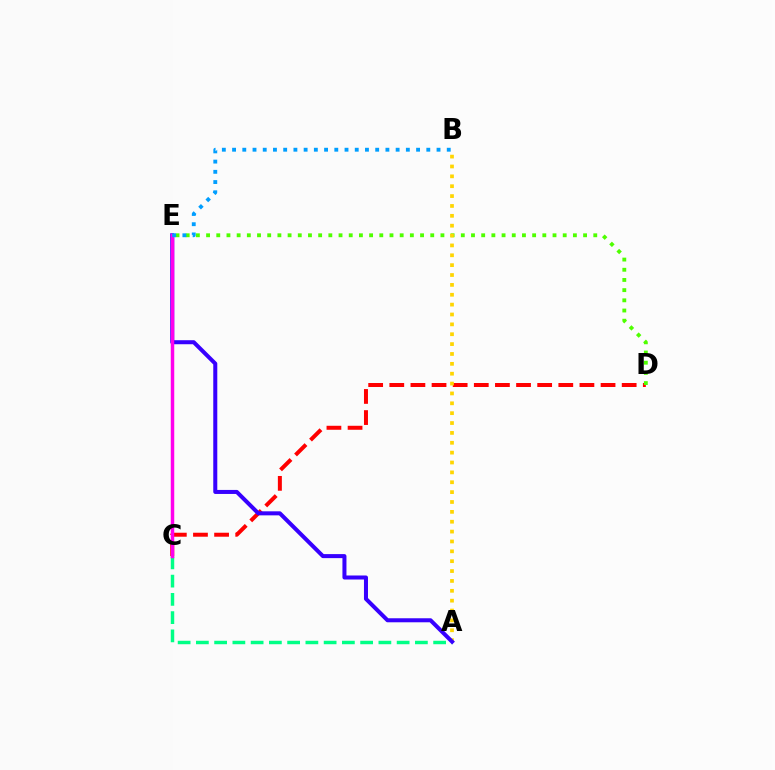{('A', 'C'): [{'color': '#00ff86', 'line_style': 'dashed', 'thickness': 2.48}], ('C', 'D'): [{'color': '#ff0000', 'line_style': 'dashed', 'thickness': 2.87}], ('D', 'E'): [{'color': '#4fff00', 'line_style': 'dotted', 'thickness': 2.77}], ('A', 'B'): [{'color': '#ffd500', 'line_style': 'dotted', 'thickness': 2.68}], ('A', 'E'): [{'color': '#3700ff', 'line_style': 'solid', 'thickness': 2.9}], ('C', 'E'): [{'color': '#ff00ed', 'line_style': 'solid', 'thickness': 2.5}], ('B', 'E'): [{'color': '#009eff', 'line_style': 'dotted', 'thickness': 2.78}]}